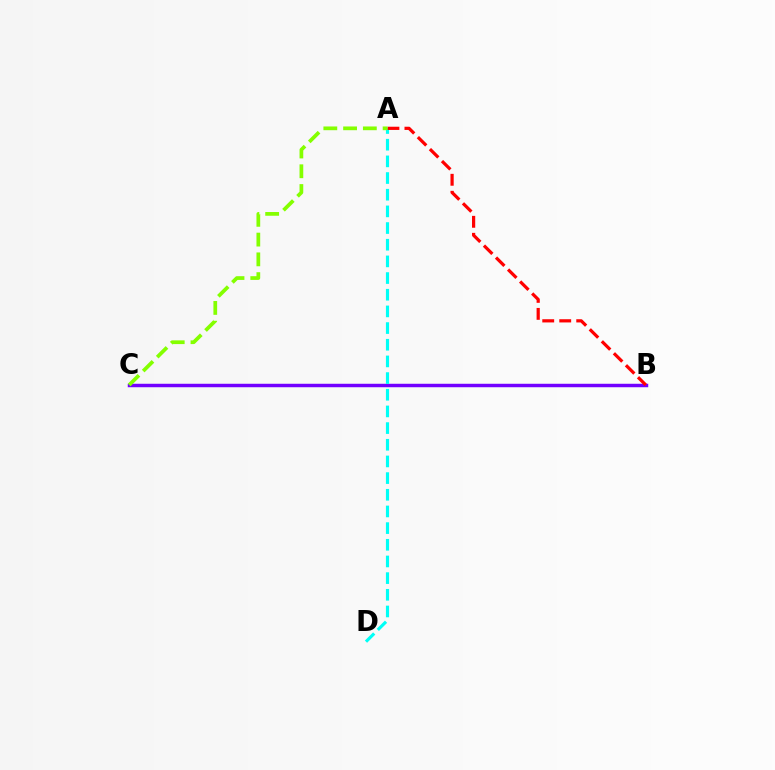{('B', 'C'): [{'color': '#7200ff', 'line_style': 'solid', 'thickness': 2.49}], ('A', 'D'): [{'color': '#00fff6', 'line_style': 'dashed', 'thickness': 2.26}], ('A', 'B'): [{'color': '#ff0000', 'line_style': 'dashed', 'thickness': 2.31}], ('A', 'C'): [{'color': '#84ff00', 'line_style': 'dashed', 'thickness': 2.68}]}